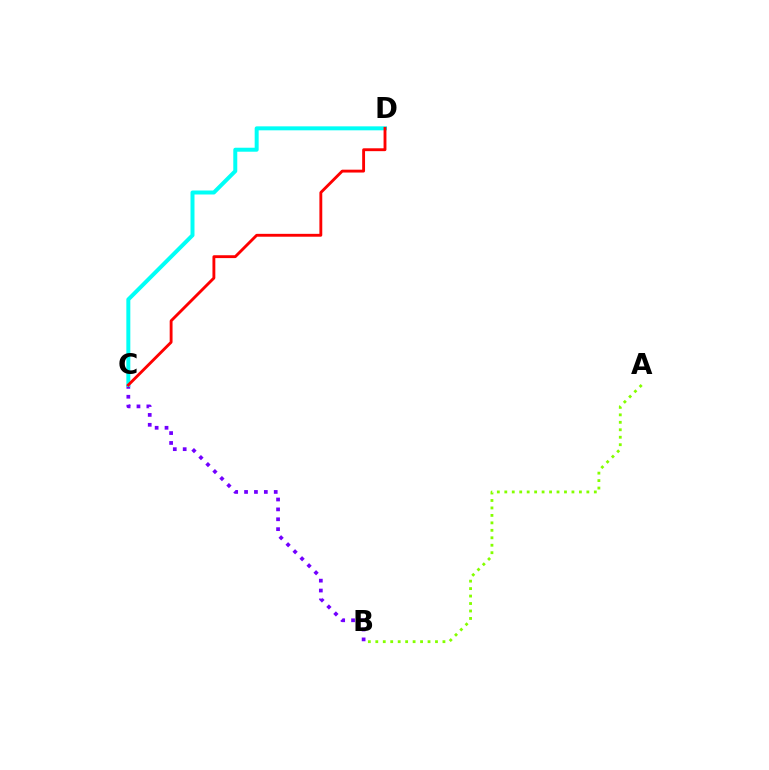{('B', 'C'): [{'color': '#7200ff', 'line_style': 'dotted', 'thickness': 2.69}], ('A', 'B'): [{'color': '#84ff00', 'line_style': 'dotted', 'thickness': 2.03}], ('C', 'D'): [{'color': '#00fff6', 'line_style': 'solid', 'thickness': 2.87}, {'color': '#ff0000', 'line_style': 'solid', 'thickness': 2.06}]}